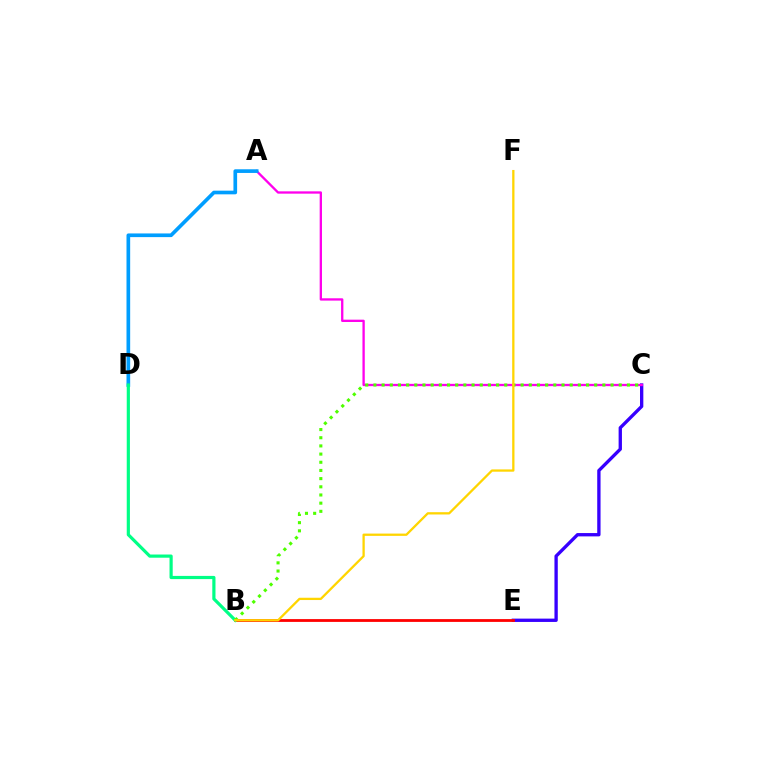{('C', 'E'): [{'color': '#3700ff', 'line_style': 'solid', 'thickness': 2.4}], ('A', 'C'): [{'color': '#ff00ed', 'line_style': 'solid', 'thickness': 1.67}], ('A', 'D'): [{'color': '#009eff', 'line_style': 'solid', 'thickness': 2.64}], ('B', 'E'): [{'color': '#ff0000', 'line_style': 'solid', 'thickness': 2.02}], ('B', 'D'): [{'color': '#00ff86', 'line_style': 'solid', 'thickness': 2.29}], ('B', 'C'): [{'color': '#4fff00', 'line_style': 'dotted', 'thickness': 2.22}], ('B', 'F'): [{'color': '#ffd500', 'line_style': 'solid', 'thickness': 1.65}]}